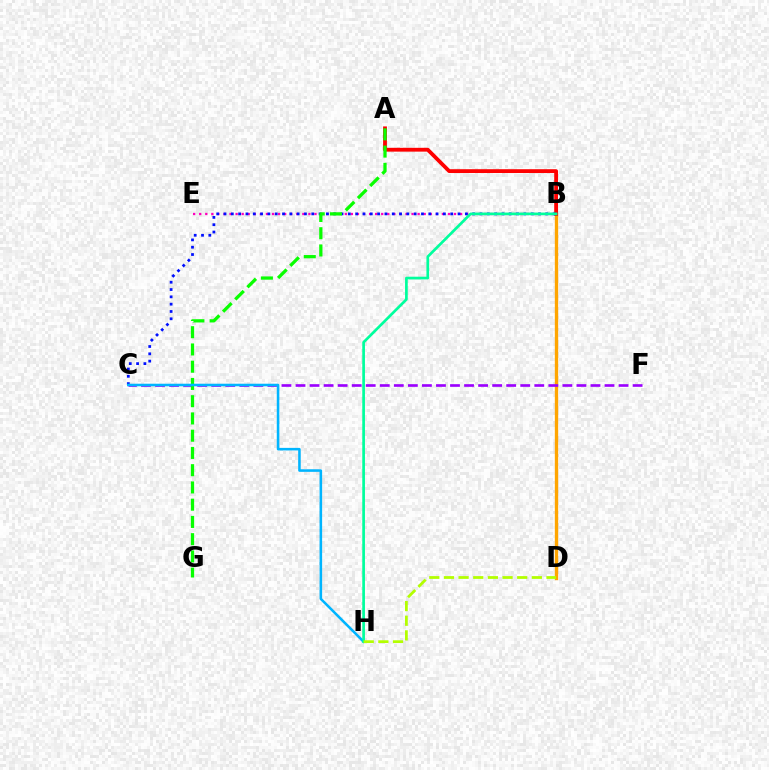{('B', 'E'): [{'color': '#ff00bd', 'line_style': 'dotted', 'thickness': 1.65}], ('B', 'D'): [{'color': '#ffa500', 'line_style': 'solid', 'thickness': 2.4}], ('A', 'B'): [{'color': '#ff0000', 'line_style': 'solid', 'thickness': 2.75}], ('C', 'F'): [{'color': '#9b00ff', 'line_style': 'dashed', 'thickness': 1.91}], ('B', 'C'): [{'color': '#0010ff', 'line_style': 'dotted', 'thickness': 1.99}], ('A', 'G'): [{'color': '#08ff00', 'line_style': 'dashed', 'thickness': 2.34}], ('C', 'H'): [{'color': '#00b5ff', 'line_style': 'solid', 'thickness': 1.85}], ('B', 'H'): [{'color': '#00ff9d', 'line_style': 'solid', 'thickness': 1.94}], ('D', 'H'): [{'color': '#b3ff00', 'line_style': 'dashed', 'thickness': 1.99}]}